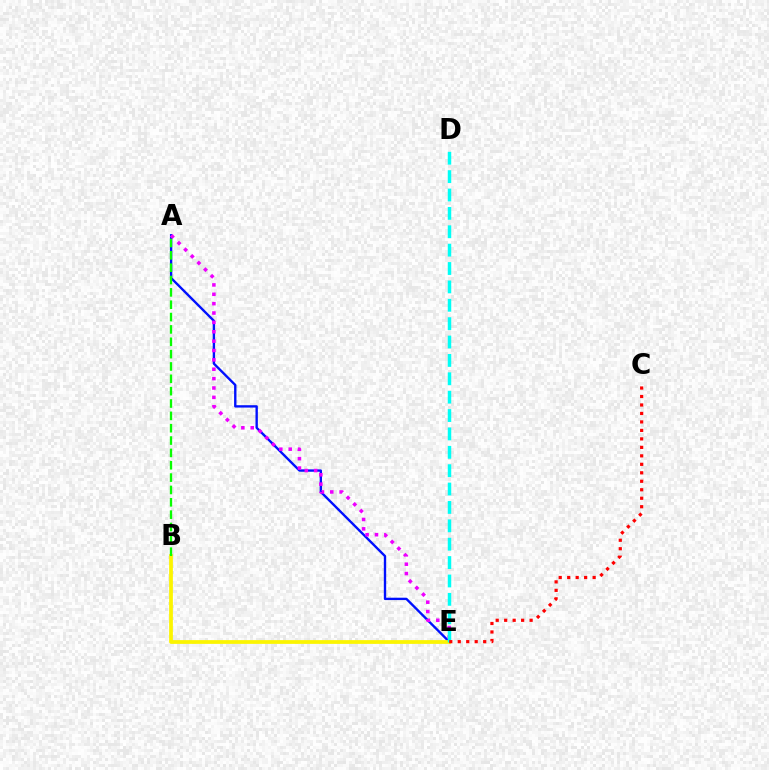{('A', 'E'): [{'color': '#0010ff', 'line_style': 'solid', 'thickness': 1.7}, {'color': '#ee00ff', 'line_style': 'dotted', 'thickness': 2.55}], ('B', 'E'): [{'color': '#fcf500', 'line_style': 'solid', 'thickness': 2.7}], ('A', 'B'): [{'color': '#08ff00', 'line_style': 'dashed', 'thickness': 1.68}], ('D', 'E'): [{'color': '#00fff6', 'line_style': 'dashed', 'thickness': 2.5}], ('C', 'E'): [{'color': '#ff0000', 'line_style': 'dotted', 'thickness': 2.3}]}